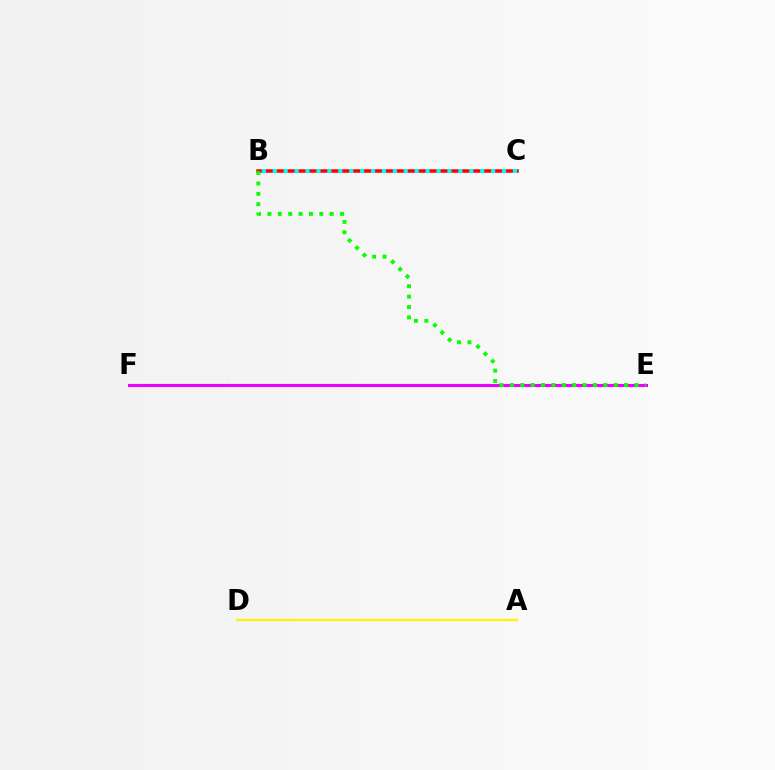{('E', 'F'): [{'color': '#0010ff', 'line_style': 'dotted', 'thickness': 2.21}, {'color': '#ee00ff', 'line_style': 'solid', 'thickness': 2.22}], ('B', 'C'): [{'color': '#ff0000', 'line_style': 'solid', 'thickness': 2.54}, {'color': '#00fff6', 'line_style': 'dotted', 'thickness': 2.97}], ('B', 'E'): [{'color': '#08ff00', 'line_style': 'dotted', 'thickness': 2.82}], ('A', 'D'): [{'color': '#fcf500', 'line_style': 'solid', 'thickness': 1.6}]}